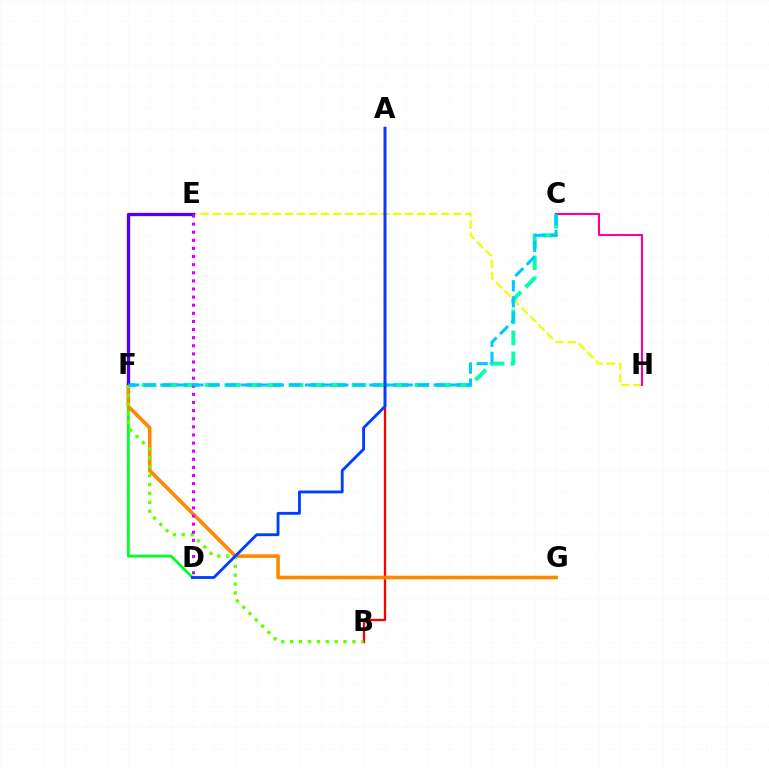{('D', 'F'): [{'color': '#00ff27', 'line_style': 'solid', 'thickness': 2.02}], ('E', 'H'): [{'color': '#eeff00', 'line_style': 'dashed', 'thickness': 1.63}], ('C', 'F'): [{'color': '#00ffaf', 'line_style': 'dashed', 'thickness': 2.85}, {'color': '#00c7ff', 'line_style': 'dashed', 'thickness': 2.18}], ('A', 'B'): [{'color': '#ff0000', 'line_style': 'solid', 'thickness': 1.65}], ('F', 'G'): [{'color': '#ff8800', 'line_style': 'solid', 'thickness': 2.6}], ('C', 'H'): [{'color': '#ff00a0', 'line_style': 'solid', 'thickness': 1.52}], ('E', 'F'): [{'color': '#4f00ff', 'line_style': 'solid', 'thickness': 2.38}], ('B', 'F'): [{'color': '#66ff00', 'line_style': 'dotted', 'thickness': 2.42}], ('D', 'E'): [{'color': '#d600ff', 'line_style': 'dotted', 'thickness': 2.2}], ('A', 'D'): [{'color': '#003fff', 'line_style': 'solid', 'thickness': 2.05}]}